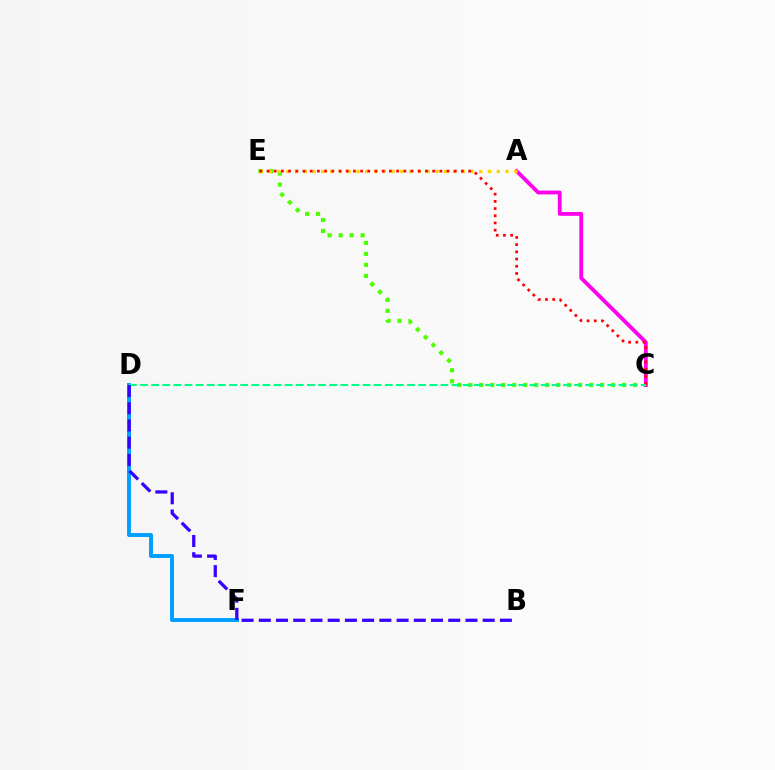{('C', 'E'): [{'color': '#4fff00', 'line_style': 'dotted', 'thickness': 2.98}, {'color': '#ff0000', 'line_style': 'dotted', 'thickness': 1.96}], ('A', 'C'): [{'color': '#ff00ed', 'line_style': 'solid', 'thickness': 2.76}], ('A', 'E'): [{'color': '#ffd500', 'line_style': 'dotted', 'thickness': 2.38}], ('D', 'F'): [{'color': '#009eff', 'line_style': 'solid', 'thickness': 2.83}], ('C', 'D'): [{'color': '#00ff86', 'line_style': 'dashed', 'thickness': 1.51}], ('B', 'D'): [{'color': '#3700ff', 'line_style': 'dashed', 'thickness': 2.34}]}